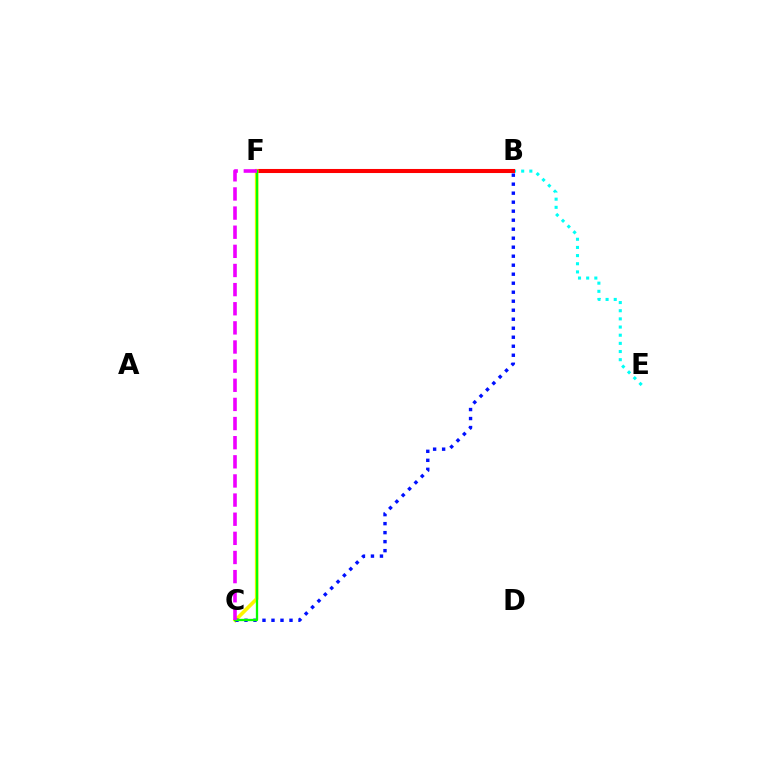{('B', 'E'): [{'color': '#00fff6', 'line_style': 'dotted', 'thickness': 2.22}], ('B', 'F'): [{'color': '#ff0000', 'line_style': 'solid', 'thickness': 2.92}], ('C', 'F'): [{'color': '#fcf500', 'line_style': 'solid', 'thickness': 2.6}, {'color': '#08ff00', 'line_style': 'solid', 'thickness': 1.66}, {'color': '#ee00ff', 'line_style': 'dashed', 'thickness': 2.6}], ('B', 'C'): [{'color': '#0010ff', 'line_style': 'dotted', 'thickness': 2.45}]}